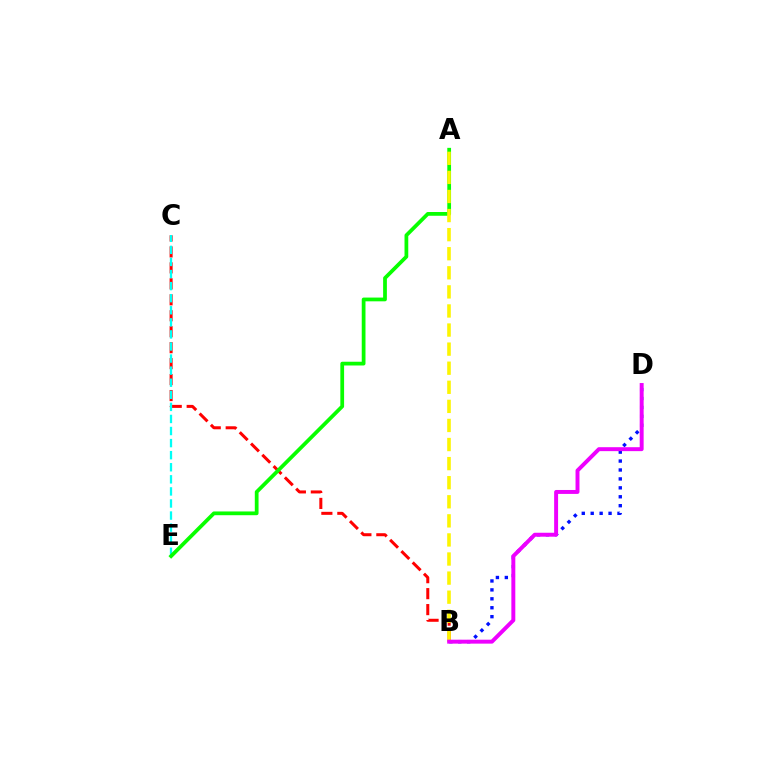{('B', 'D'): [{'color': '#0010ff', 'line_style': 'dotted', 'thickness': 2.43}, {'color': '#ee00ff', 'line_style': 'solid', 'thickness': 2.84}], ('B', 'C'): [{'color': '#ff0000', 'line_style': 'dashed', 'thickness': 2.17}], ('C', 'E'): [{'color': '#00fff6', 'line_style': 'dashed', 'thickness': 1.64}], ('A', 'E'): [{'color': '#08ff00', 'line_style': 'solid', 'thickness': 2.7}], ('A', 'B'): [{'color': '#fcf500', 'line_style': 'dashed', 'thickness': 2.59}]}